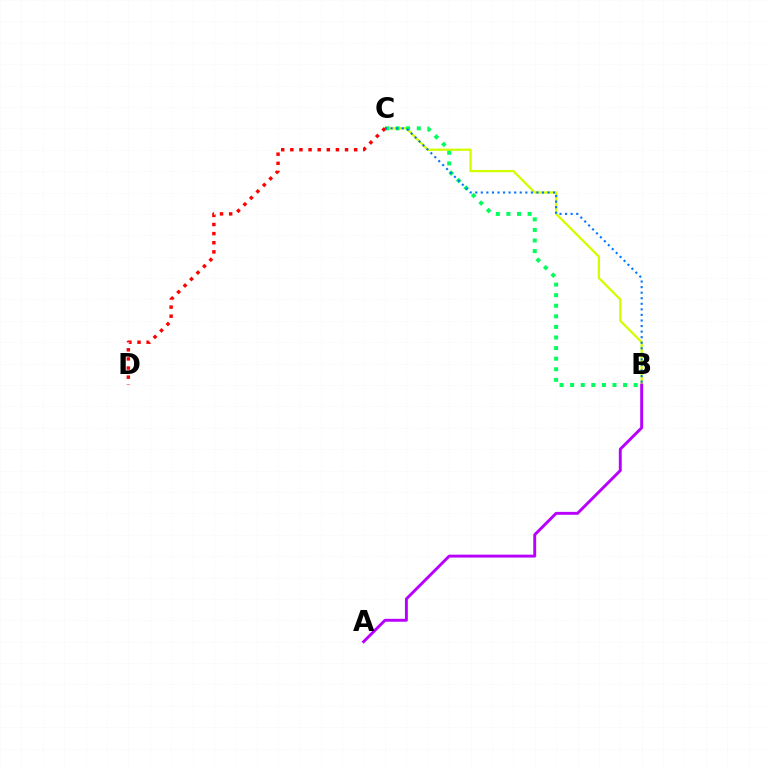{('B', 'C'): [{'color': '#d1ff00', 'line_style': 'solid', 'thickness': 1.64}, {'color': '#00ff5c', 'line_style': 'dotted', 'thickness': 2.88}, {'color': '#0074ff', 'line_style': 'dotted', 'thickness': 1.51}], ('A', 'B'): [{'color': '#b900ff', 'line_style': 'solid', 'thickness': 2.1}], ('C', 'D'): [{'color': '#ff0000', 'line_style': 'dotted', 'thickness': 2.48}]}